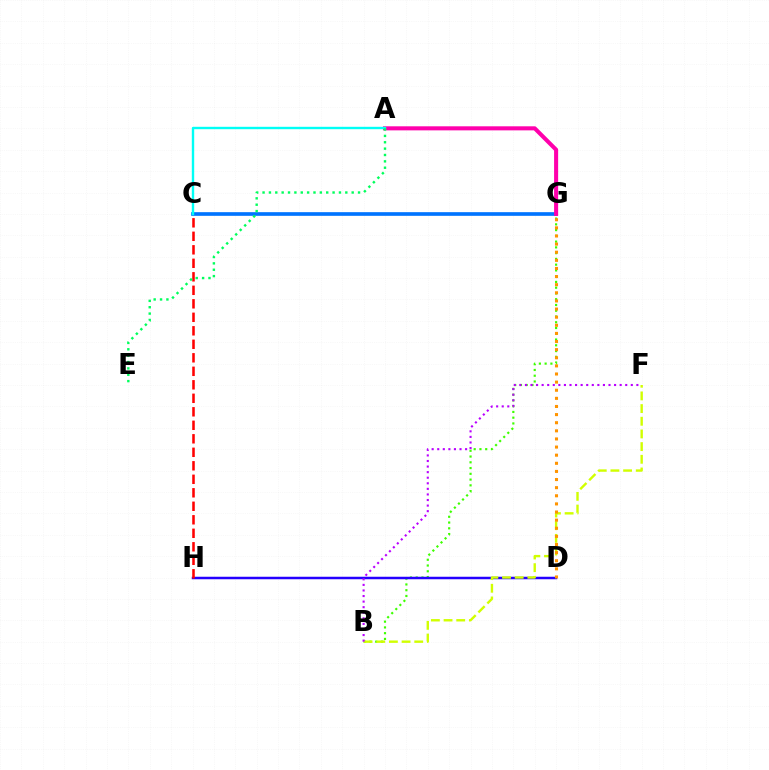{('B', 'G'): [{'color': '#3dff00', 'line_style': 'dotted', 'thickness': 1.56}], ('D', 'H'): [{'color': '#2500ff', 'line_style': 'solid', 'thickness': 1.8}], ('C', 'H'): [{'color': '#ff0000', 'line_style': 'dashed', 'thickness': 1.83}], ('C', 'G'): [{'color': '#0074ff', 'line_style': 'solid', 'thickness': 2.64}], ('A', 'G'): [{'color': '#ff00ac', 'line_style': 'solid', 'thickness': 2.92}], ('B', 'F'): [{'color': '#d1ff00', 'line_style': 'dashed', 'thickness': 1.72}, {'color': '#b900ff', 'line_style': 'dotted', 'thickness': 1.51}], ('A', 'C'): [{'color': '#00fff6', 'line_style': 'solid', 'thickness': 1.72}], ('A', 'E'): [{'color': '#00ff5c', 'line_style': 'dotted', 'thickness': 1.73}], ('D', 'G'): [{'color': '#ff9400', 'line_style': 'dotted', 'thickness': 2.21}]}